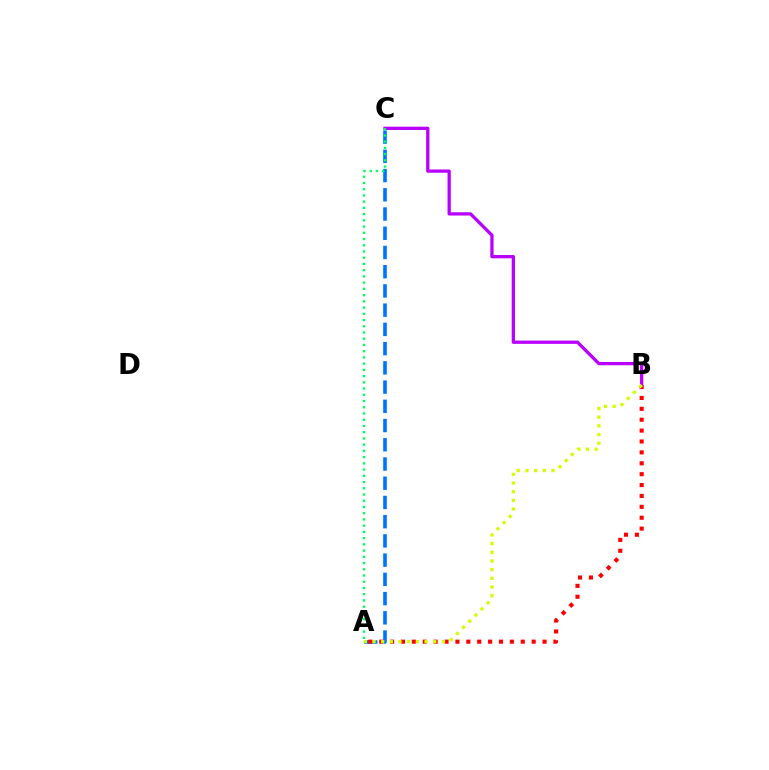{('A', 'C'): [{'color': '#0074ff', 'line_style': 'dashed', 'thickness': 2.61}, {'color': '#00ff5c', 'line_style': 'dotted', 'thickness': 1.69}], ('A', 'B'): [{'color': '#ff0000', 'line_style': 'dotted', 'thickness': 2.96}, {'color': '#d1ff00', 'line_style': 'dotted', 'thickness': 2.36}], ('B', 'C'): [{'color': '#b900ff', 'line_style': 'solid', 'thickness': 2.36}]}